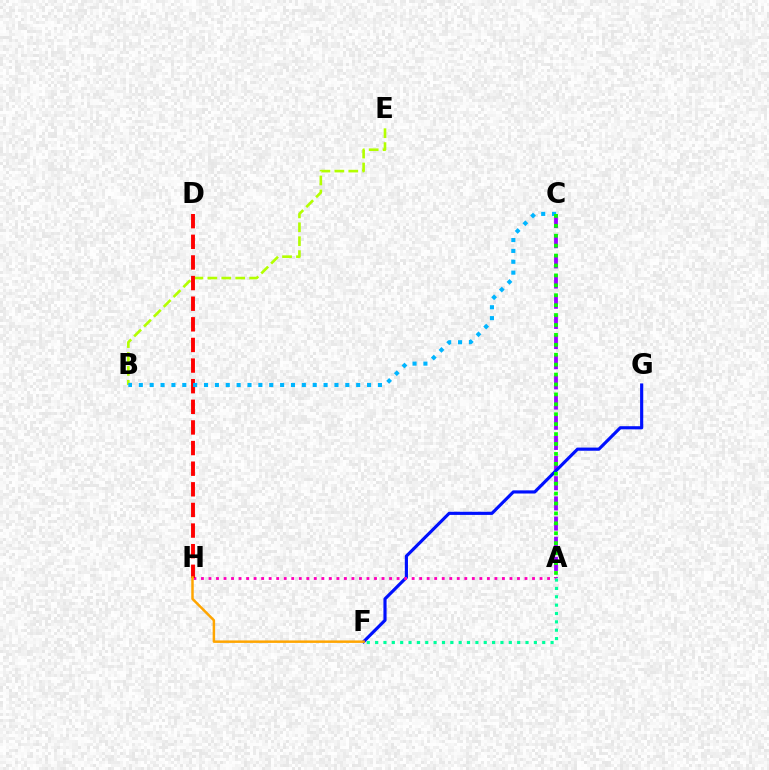{('A', 'C'): [{'color': '#9b00ff', 'line_style': 'dashed', 'thickness': 2.74}, {'color': '#08ff00', 'line_style': 'dotted', 'thickness': 2.69}], ('F', 'G'): [{'color': '#0010ff', 'line_style': 'solid', 'thickness': 2.27}], ('B', 'E'): [{'color': '#b3ff00', 'line_style': 'dashed', 'thickness': 1.89}], ('A', 'H'): [{'color': '#ff00bd', 'line_style': 'dotted', 'thickness': 2.04}], ('D', 'H'): [{'color': '#ff0000', 'line_style': 'dashed', 'thickness': 2.8}], ('A', 'F'): [{'color': '#00ff9d', 'line_style': 'dotted', 'thickness': 2.27}], ('B', 'C'): [{'color': '#00b5ff', 'line_style': 'dotted', 'thickness': 2.95}], ('F', 'H'): [{'color': '#ffa500', 'line_style': 'solid', 'thickness': 1.79}]}